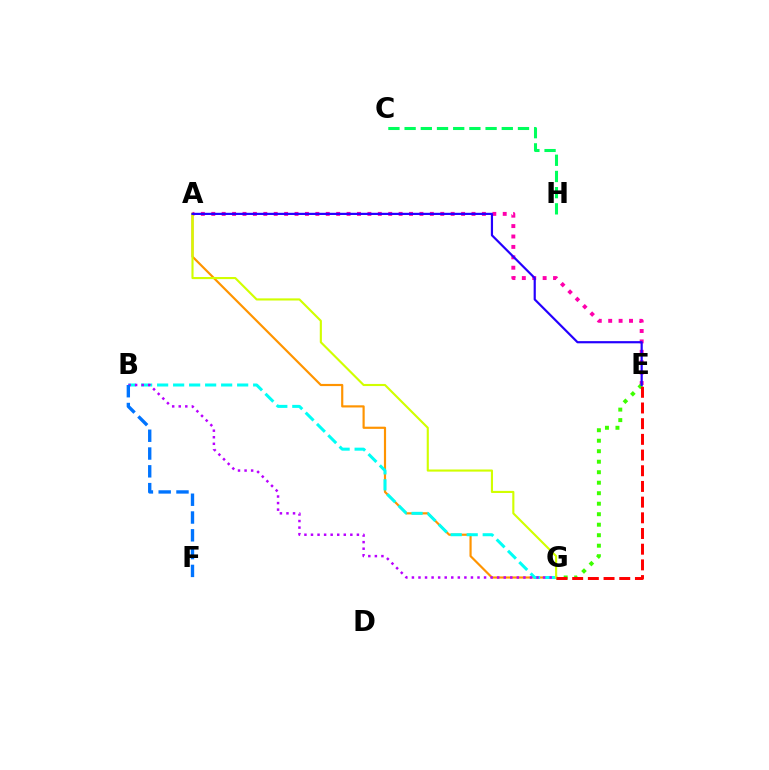{('A', 'G'): [{'color': '#ff9400', 'line_style': 'solid', 'thickness': 1.57}, {'color': '#d1ff00', 'line_style': 'solid', 'thickness': 1.53}], ('B', 'G'): [{'color': '#00fff6', 'line_style': 'dashed', 'thickness': 2.17}, {'color': '#b900ff', 'line_style': 'dotted', 'thickness': 1.78}], ('C', 'H'): [{'color': '#00ff5c', 'line_style': 'dashed', 'thickness': 2.2}], ('A', 'E'): [{'color': '#ff00ac', 'line_style': 'dotted', 'thickness': 2.83}, {'color': '#2500ff', 'line_style': 'solid', 'thickness': 1.57}], ('E', 'G'): [{'color': '#3dff00', 'line_style': 'dotted', 'thickness': 2.85}, {'color': '#ff0000', 'line_style': 'dashed', 'thickness': 2.13}], ('B', 'F'): [{'color': '#0074ff', 'line_style': 'dashed', 'thickness': 2.42}]}